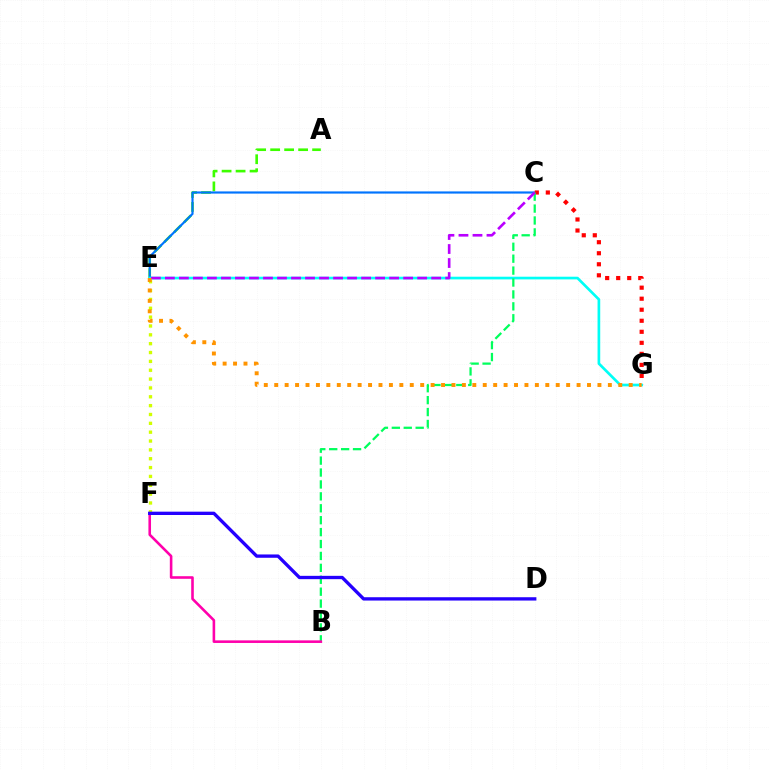{('A', 'E'): [{'color': '#3dff00', 'line_style': 'dashed', 'thickness': 1.9}], ('C', 'E'): [{'color': '#0074ff', 'line_style': 'solid', 'thickness': 1.57}, {'color': '#b900ff', 'line_style': 'dashed', 'thickness': 1.9}], ('E', 'F'): [{'color': '#d1ff00', 'line_style': 'dotted', 'thickness': 2.4}], ('C', 'G'): [{'color': '#ff0000', 'line_style': 'dotted', 'thickness': 3.0}], ('E', 'G'): [{'color': '#00fff6', 'line_style': 'solid', 'thickness': 1.93}, {'color': '#ff9400', 'line_style': 'dotted', 'thickness': 2.83}], ('B', 'C'): [{'color': '#00ff5c', 'line_style': 'dashed', 'thickness': 1.62}], ('B', 'F'): [{'color': '#ff00ac', 'line_style': 'solid', 'thickness': 1.87}], ('D', 'F'): [{'color': '#2500ff', 'line_style': 'solid', 'thickness': 2.4}]}